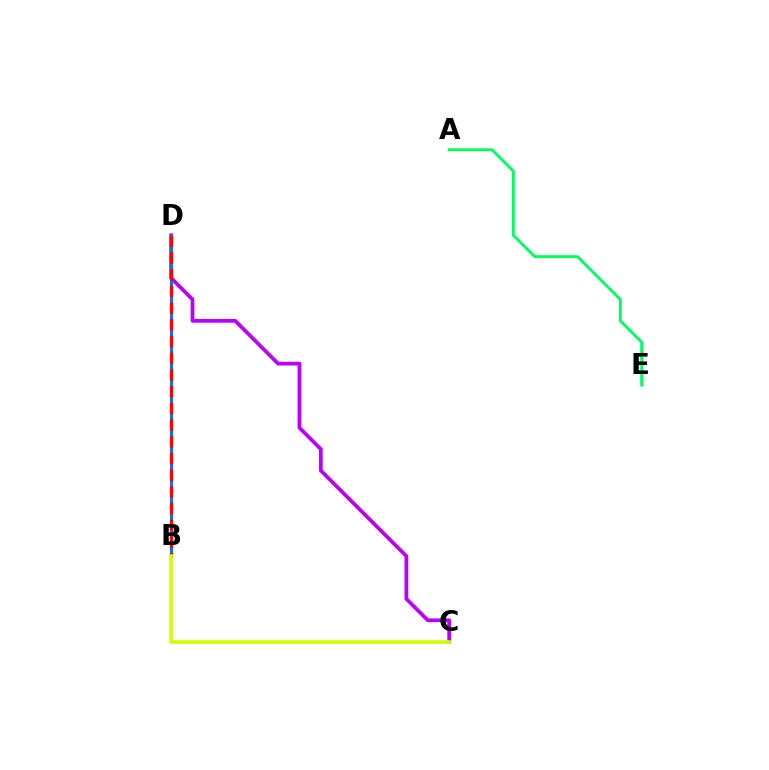{('C', 'D'): [{'color': '#b900ff', 'line_style': 'solid', 'thickness': 2.7}], ('B', 'D'): [{'color': '#0074ff', 'line_style': 'solid', 'thickness': 2.19}, {'color': '#ff0000', 'line_style': 'dashed', 'thickness': 2.27}], ('B', 'C'): [{'color': '#d1ff00', 'line_style': 'solid', 'thickness': 2.59}], ('A', 'E'): [{'color': '#00ff5c', 'line_style': 'solid', 'thickness': 2.06}]}